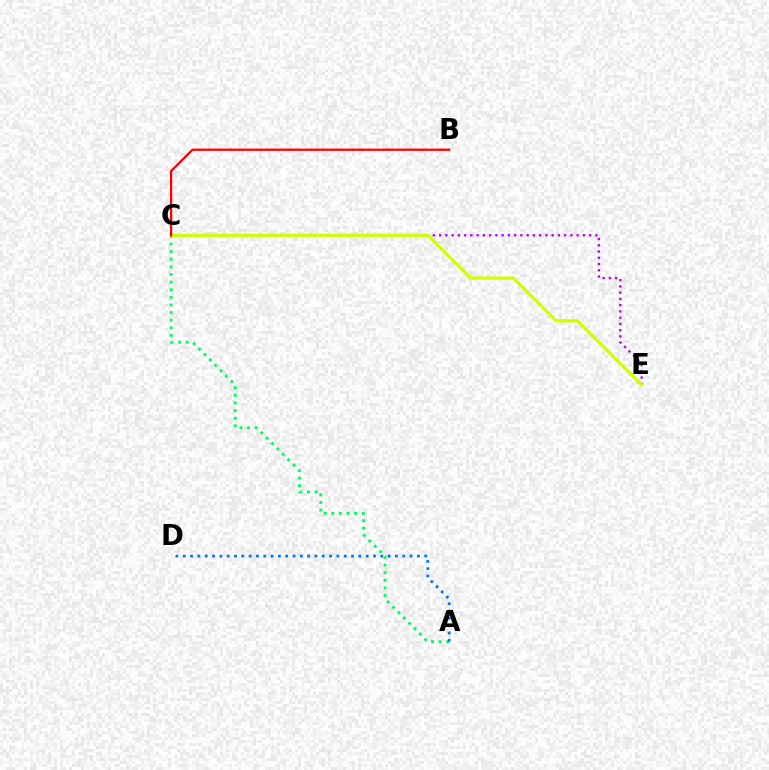{('C', 'E'): [{'color': '#b900ff', 'line_style': 'dotted', 'thickness': 1.7}, {'color': '#d1ff00', 'line_style': 'solid', 'thickness': 2.32}], ('A', 'C'): [{'color': '#00ff5c', 'line_style': 'dotted', 'thickness': 2.07}], ('A', 'D'): [{'color': '#0074ff', 'line_style': 'dotted', 'thickness': 1.99}], ('B', 'C'): [{'color': '#ff0000', 'line_style': 'solid', 'thickness': 1.61}]}